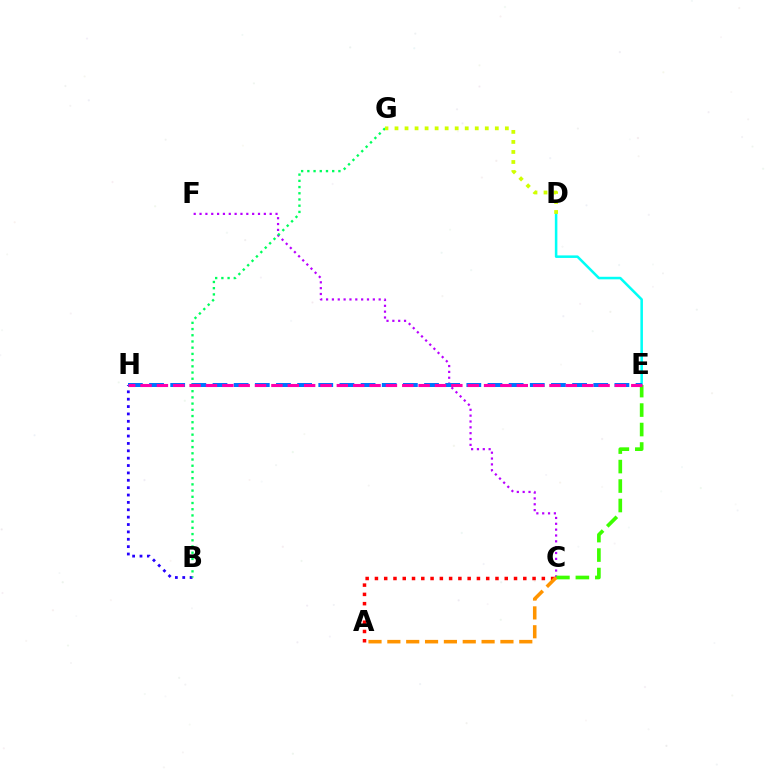{('C', 'F'): [{'color': '#b900ff', 'line_style': 'dotted', 'thickness': 1.59}], ('D', 'E'): [{'color': '#00fff6', 'line_style': 'solid', 'thickness': 1.83}], ('B', 'H'): [{'color': '#2500ff', 'line_style': 'dotted', 'thickness': 2.0}], ('E', 'H'): [{'color': '#0074ff', 'line_style': 'dashed', 'thickness': 2.87}, {'color': '#ff00ac', 'line_style': 'dashed', 'thickness': 2.22}], ('B', 'G'): [{'color': '#00ff5c', 'line_style': 'dotted', 'thickness': 1.69}], ('C', 'E'): [{'color': '#3dff00', 'line_style': 'dashed', 'thickness': 2.65}], ('A', 'C'): [{'color': '#ff0000', 'line_style': 'dotted', 'thickness': 2.52}, {'color': '#ff9400', 'line_style': 'dashed', 'thickness': 2.56}], ('D', 'G'): [{'color': '#d1ff00', 'line_style': 'dotted', 'thickness': 2.73}]}